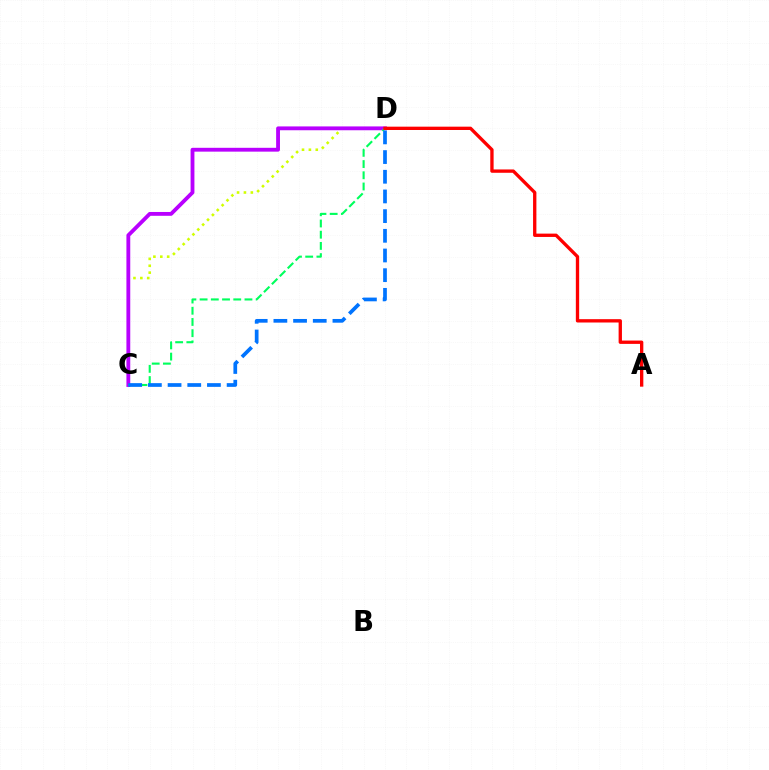{('C', 'D'): [{'color': '#d1ff00', 'line_style': 'dotted', 'thickness': 1.87}, {'color': '#b900ff', 'line_style': 'solid', 'thickness': 2.76}, {'color': '#00ff5c', 'line_style': 'dashed', 'thickness': 1.52}, {'color': '#0074ff', 'line_style': 'dashed', 'thickness': 2.67}], ('A', 'D'): [{'color': '#ff0000', 'line_style': 'solid', 'thickness': 2.4}]}